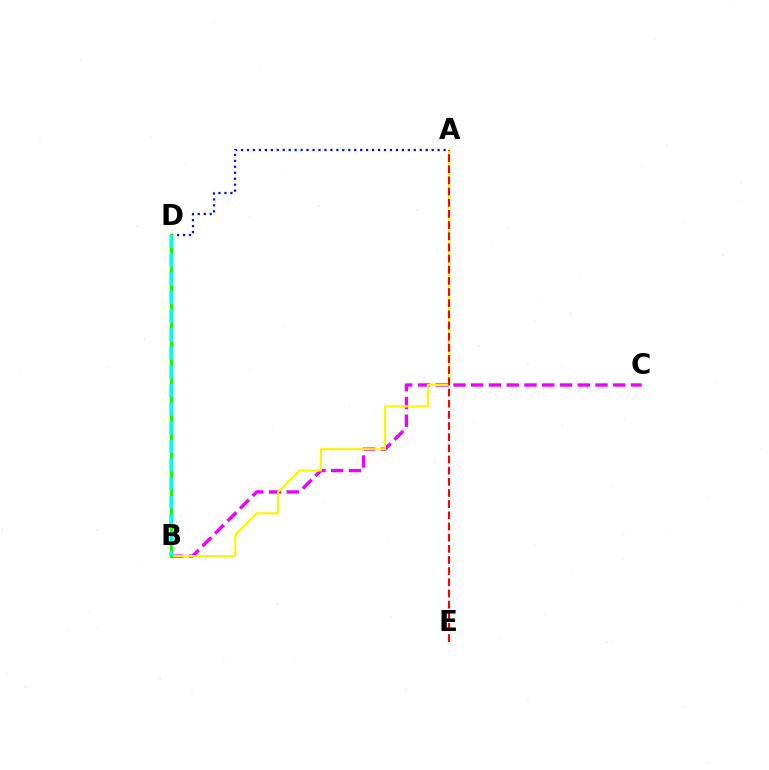{('A', 'D'): [{'color': '#0010ff', 'line_style': 'dotted', 'thickness': 1.62}], ('B', 'C'): [{'color': '#ee00ff', 'line_style': 'dashed', 'thickness': 2.41}], ('A', 'B'): [{'color': '#fcf500', 'line_style': 'solid', 'thickness': 1.51}], ('B', 'D'): [{'color': '#08ff00', 'line_style': 'solid', 'thickness': 2.06}, {'color': '#00fff6', 'line_style': 'dashed', 'thickness': 2.53}], ('A', 'E'): [{'color': '#ff0000', 'line_style': 'dashed', 'thickness': 1.52}]}